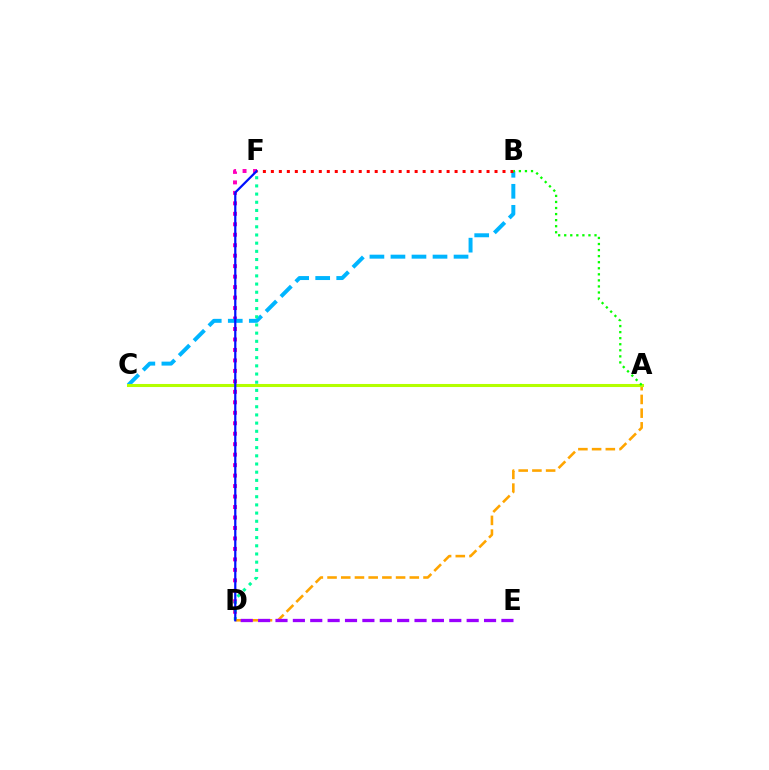{('D', 'F'): [{'color': '#ff00bd', 'line_style': 'dotted', 'thickness': 2.85}, {'color': '#00ff9d', 'line_style': 'dotted', 'thickness': 2.22}, {'color': '#0010ff', 'line_style': 'solid', 'thickness': 1.6}], ('B', 'C'): [{'color': '#00b5ff', 'line_style': 'dashed', 'thickness': 2.86}], ('A', 'D'): [{'color': '#ffa500', 'line_style': 'dashed', 'thickness': 1.86}], ('A', 'C'): [{'color': '#b3ff00', 'line_style': 'solid', 'thickness': 2.2}], ('D', 'E'): [{'color': '#9b00ff', 'line_style': 'dashed', 'thickness': 2.36}], ('B', 'F'): [{'color': '#ff0000', 'line_style': 'dotted', 'thickness': 2.17}], ('A', 'B'): [{'color': '#08ff00', 'line_style': 'dotted', 'thickness': 1.65}]}